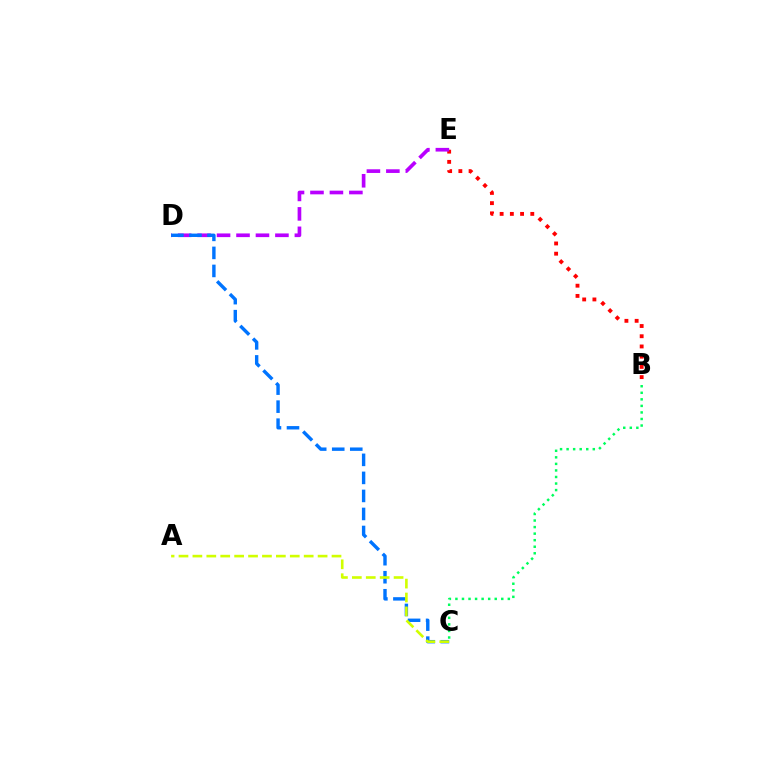{('B', 'E'): [{'color': '#ff0000', 'line_style': 'dotted', 'thickness': 2.78}], ('D', 'E'): [{'color': '#b900ff', 'line_style': 'dashed', 'thickness': 2.64}], ('C', 'D'): [{'color': '#0074ff', 'line_style': 'dashed', 'thickness': 2.45}], ('A', 'C'): [{'color': '#d1ff00', 'line_style': 'dashed', 'thickness': 1.89}], ('B', 'C'): [{'color': '#00ff5c', 'line_style': 'dotted', 'thickness': 1.78}]}